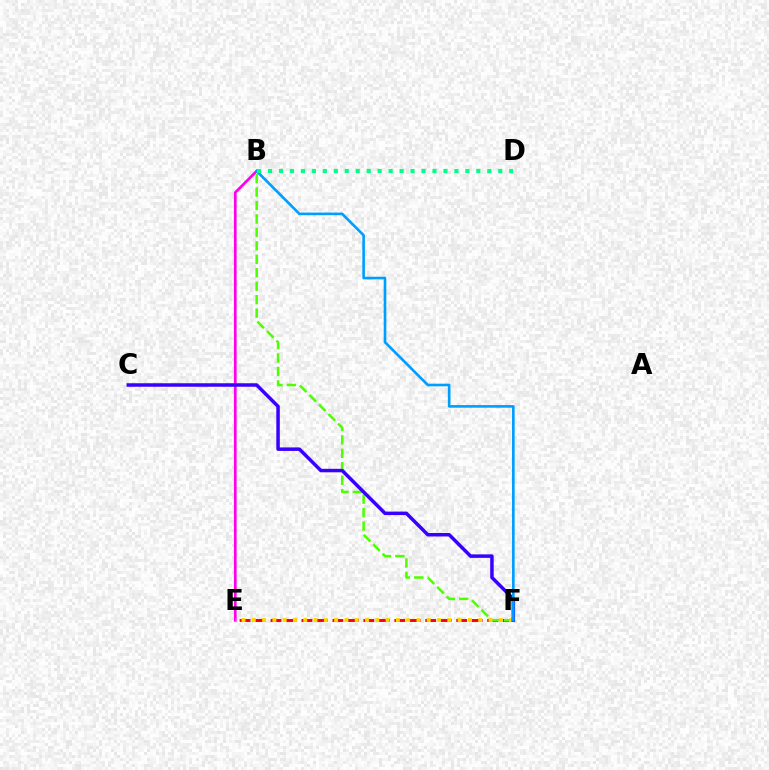{('E', 'F'): [{'color': '#ff0000', 'line_style': 'dashed', 'thickness': 2.1}, {'color': '#ffd500', 'line_style': 'dotted', 'thickness': 2.8}], ('B', 'E'): [{'color': '#ff00ed', 'line_style': 'solid', 'thickness': 1.95}], ('B', 'F'): [{'color': '#4fff00', 'line_style': 'dashed', 'thickness': 1.83}, {'color': '#009eff', 'line_style': 'solid', 'thickness': 1.89}], ('C', 'F'): [{'color': '#3700ff', 'line_style': 'solid', 'thickness': 2.52}], ('B', 'D'): [{'color': '#00ff86', 'line_style': 'dotted', 'thickness': 2.98}]}